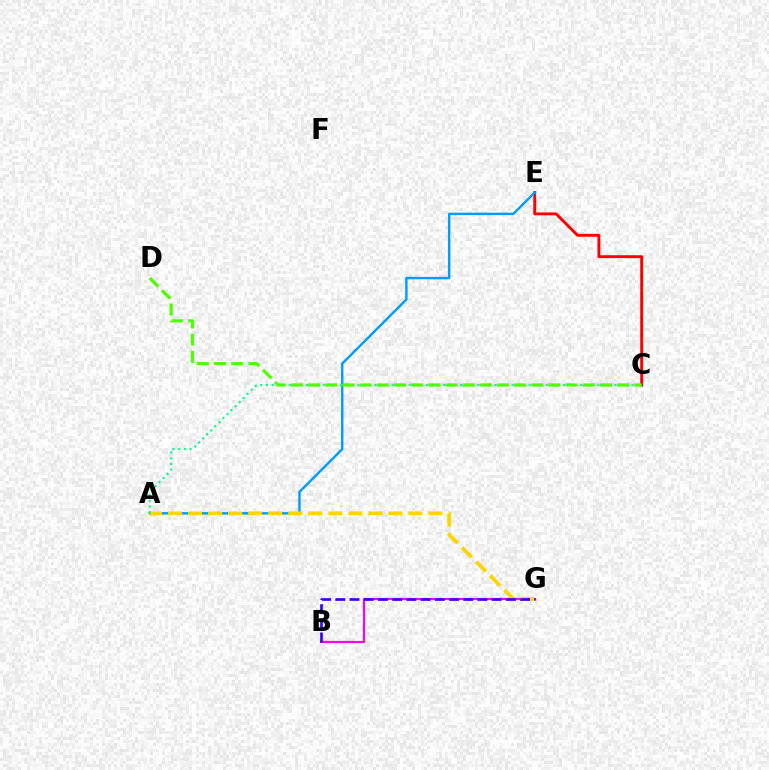{('C', 'E'): [{'color': '#ff0000', 'line_style': 'solid', 'thickness': 2.08}], ('B', 'G'): [{'color': '#ff00ed', 'line_style': 'solid', 'thickness': 1.56}, {'color': '#3700ff', 'line_style': 'dashed', 'thickness': 1.93}], ('A', 'E'): [{'color': '#009eff', 'line_style': 'solid', 'thickness': 1.75}], ('A', 'G'): [{'color': '#ffd500', 'line_style': 'dashed', 'thickness': 2.72}], ('A', 'C'): [{'color': '#00ff86', 'line_style': 'dotted', 'thickness': 1.55}], ('C', 'D'): [{'color': '#4fff00', 'line_style': 'dashed', 'thickness': 2.33}]}